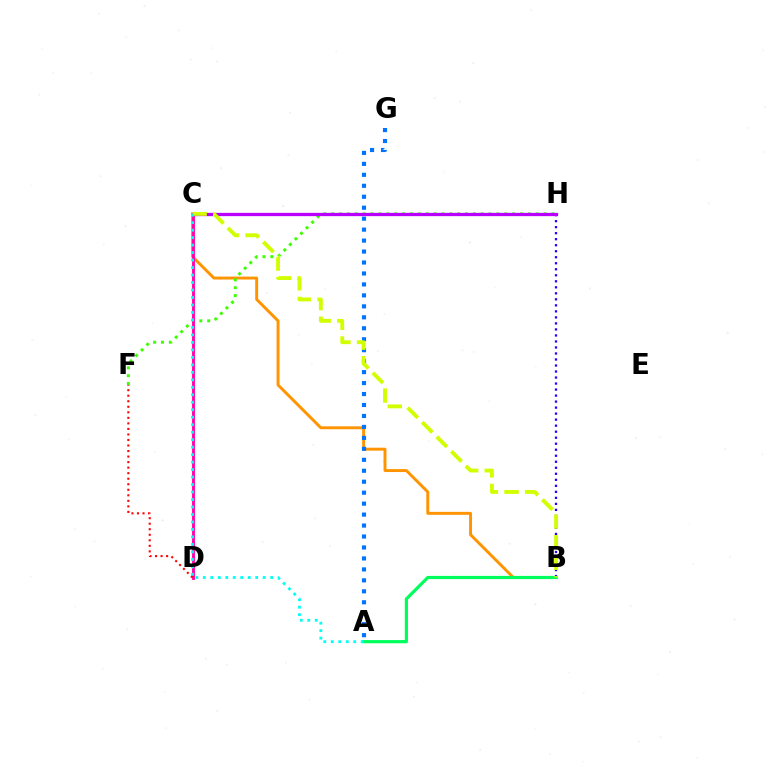{('B', 'C'): [{'color': '#ff9400', 'line_style': 'solid', 'thickness': 2.11}, {'color': '#d1ff00', 'line_style': 'dashed', 'thickness': 2.8}], ('B', 'H'): [{'color': '#2500ff', 'line_style': 'dotted', 'thickness': 1.63}], ('F', 'H'): [{'color': '#3dff00', 'line_style': 'dotted', 'thickness': 2.14}], ('C', 'D'): [{'color': '#ff00ac', 'line_style': 'solid', 'thickness': 2.08}], ('A', 'G'): [{'color': '#0074ff', 'line_style': 'dotted', 'thickness': 2.98}], ('A', 'B'): [{'color': '#00ff5c', 'line_style': 'solid', 'thickness': 2.3}], ('C', 'H'): [{'color': '#b900ff', 'line_style': 'solid', 'thickness': 2.36}], ('A', 'C'): [{'color': '#00fff6', 'line_style': 'dotted', 'thickness': 2.03}], ('D', 'F'): [{'color': '#ff0000', 'line_style': 'dotted', 'thickness': 1.5}]}